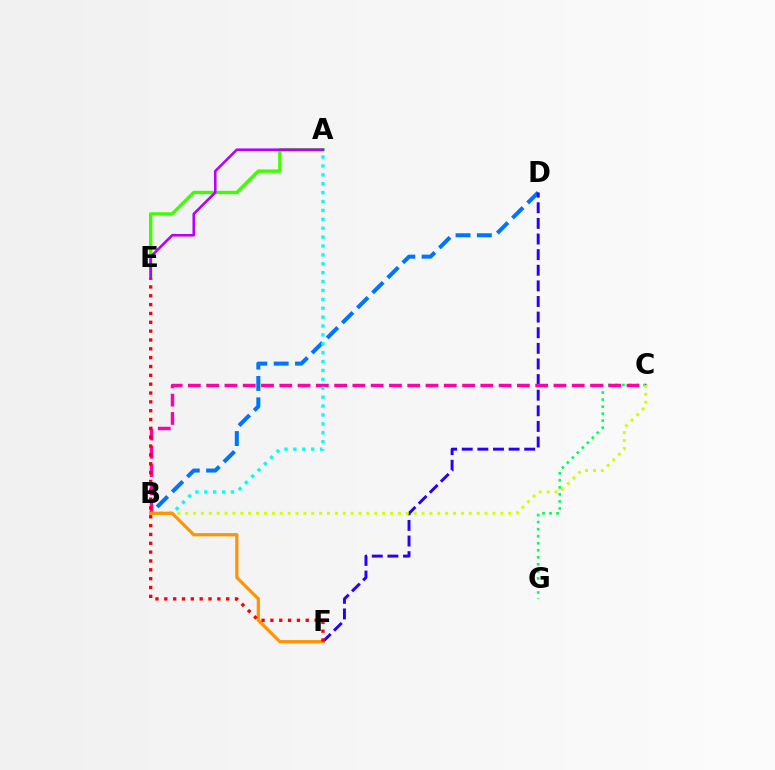{('B', 'D'): [{'color': '#0074ff', 'line_style': 'dashed', 'thickness': 2.9}], ('A', 'E'): [{'color': '#3dff00', 'line_style': 'solid', 'thickness': 2.43}, {'color': '#b900ff', 'line_style': 'solid', 'thickness': 1.86}], ('D', 'F'): [{'color': '#2500ff', 'line_style': 'dashed', 'thickness': 2.12}], ('C', 'G'): [{'color': '#00ff5c', 'line_style': 'dotted', 'thickness': 1.91}], ('B', 'C'): [{'color': '#ff00ac', 'line_style': 'dashed', 'thickness': 2.48}, {'color': '#d1ff00', 'line_style': 'dotted', 'thickness': 2.14}], ('A', 'B'): [{'color': '#00fff6', 'line_style': 'dotted', 'thickness': 2.42}], ('B', 'F'): [{'color': '#ff9400', 'line_style': 'solid', 'thickness': 2.31}], ('E', 'F'): [{'color': '#ff0000', 'line_style': 'dotted', 'thickness': 2.4}]}